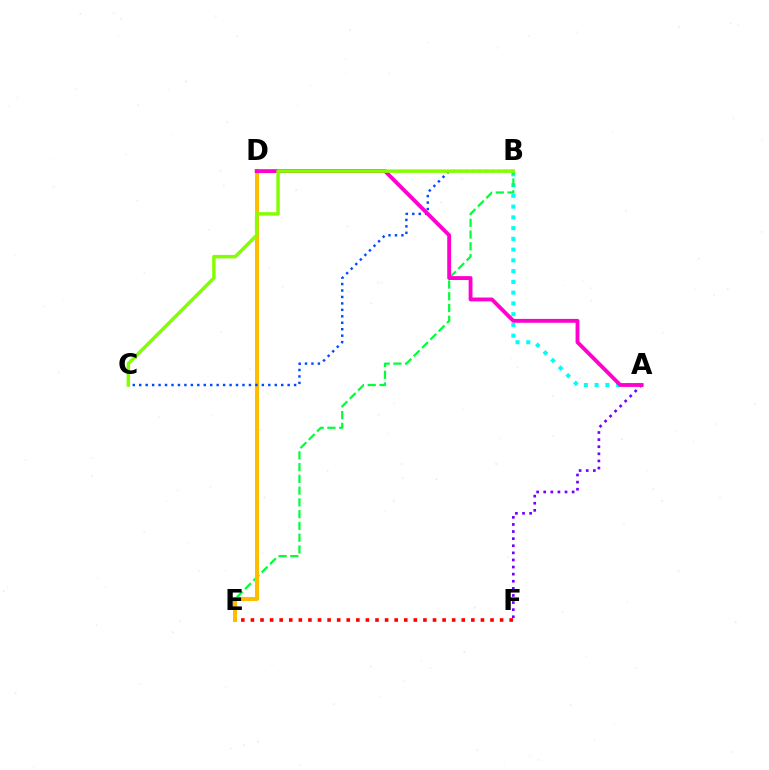{('A', 'B'): [{'color': '#00fff6', 'line_style': 'dotted', 'thickness': 2.92}], ('E', 'F'): [{'color': '#ff0000', 'line_style': 'dotted', 'thickness': 2.6}], ('B', 'E'): [{'color': '#00ff39', 'line_style': 'dashed', 'thickness': 1.6}], ('D', 'E'): [{'color': '#ffbd00', 'line_style': 'solid', 'thickness': 2.92}], ('A', 'F'): [{'color': '#7200ff', 'line_style': 'dotted', 'thickness': 1.93}], ('B', 'C'): [{'color': '#004bff', 'line_style': 'dotted', 'thickness': 1.75}, {'color': '#84ff00', 'line_style': 'solid', 'thickness': 2.49}], ('A', 'D'): [{'color': '#ff00cf', 'line_style': 'solid', 'thickness': 2.77}]}